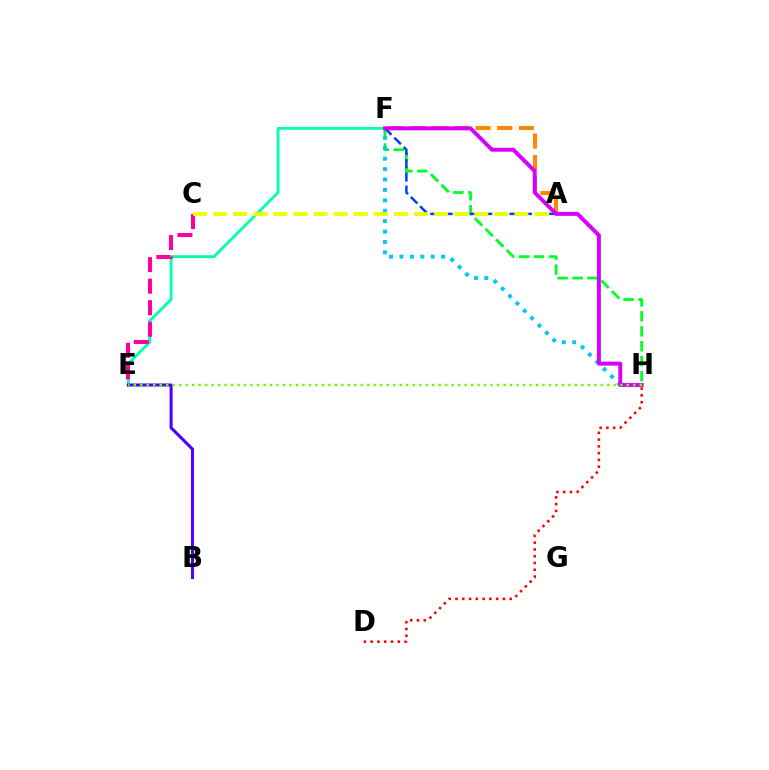{('D', 'H'): [{'color': '#ff0000', 'line_style': 'dotted', 'thickness': 1.84}], ('F', 'H'): [{'color': '#00ff27', 'line_style': 'dashed', 'thickness': 2.03}, {'color': '#00c7ff', 'line_style': 'dotted', 'thickness': 2.83}, {'color': '#d600ff', 'line_style': 'solid', 'thickness': 2.85}], ('E', 'F'): [{'color': '#00ffaf', 'line_style': 'solid', 'thickness': 2.03}], ('C', 'E'): [{'color': '#ff00a0', 'line_style': 'dashed', 'thickness': 2.93}], ('A', 'F'): [{'color': '#003fff', 'line_style': 'dashed', 'thickness': 1.8}, {'color': '#ff8800', 'line_style': 'dashed', 'thickness': 2.94}], ('B', 'E'): [{'color': '#4f00ff', 'line_style': 'solid', 'thickness': 2.2}], ('A', 'C'): [{'color': '#eeff00', 'line_style': 'dashed', 'thickness': 2.73}], ('E', 'H'): [{'color': '#66ff00', 'line_style': 'dotted', 'thickness': 1.76}]}